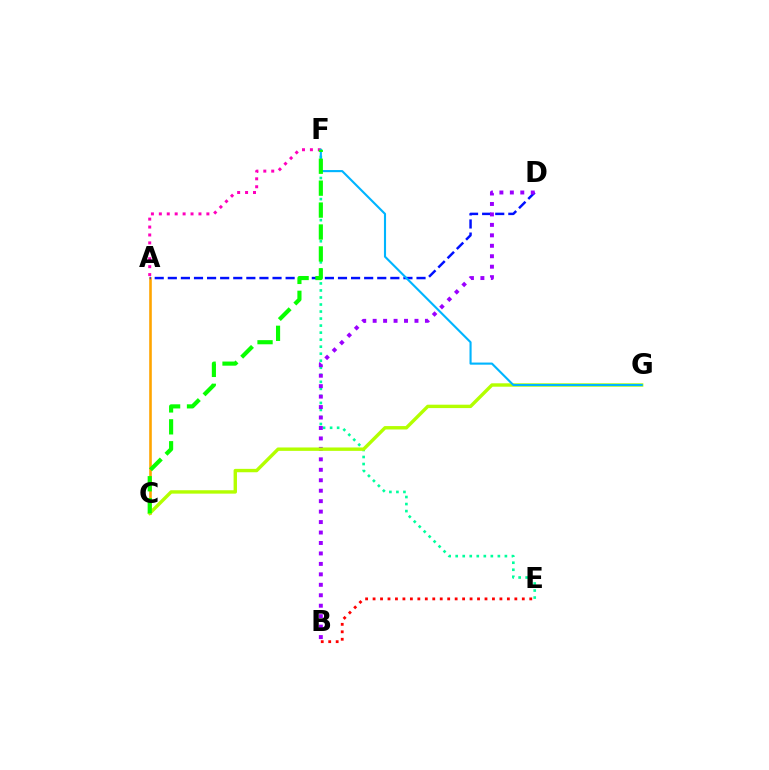{('A', 'F'): [{'color': '#ff00bd', 'line_style': 'dotted', 'thickness': 2.15}], ('B', 'E'): [{'color': '#ff0000', 'line_style': 'dotted', 'thickness': 2.03}], ('A', 'C'): [{'color': '#ffa500', 'line_style': 'solid', 'thickness': 1.88}], ('A', 'D'): [{'color': '#0010ff', 'line_style': 'dashed', 'thickness': 1.78}], ('E', 'F'): [{'color': '#00ff9d', 'line_style': 'dotted', 'thickness': 1.91}], ('B', 'D'): [{'color': '#9b00ff', 'line_style': 'dotted', 'thickness': 2.84}], ('C', 'G'): [{'color': '#b3ff00', 'line_style': 'solid', 'thickness': 2.45}], ('F', 'G'): [{'color': '#00b5ff', 'line_style': 'solid', 'thickness': 1.53}], ('C', 'F'): [{'color': '#08ff00', 'line_style': 'dashed', 'thickness': 2.98}]}